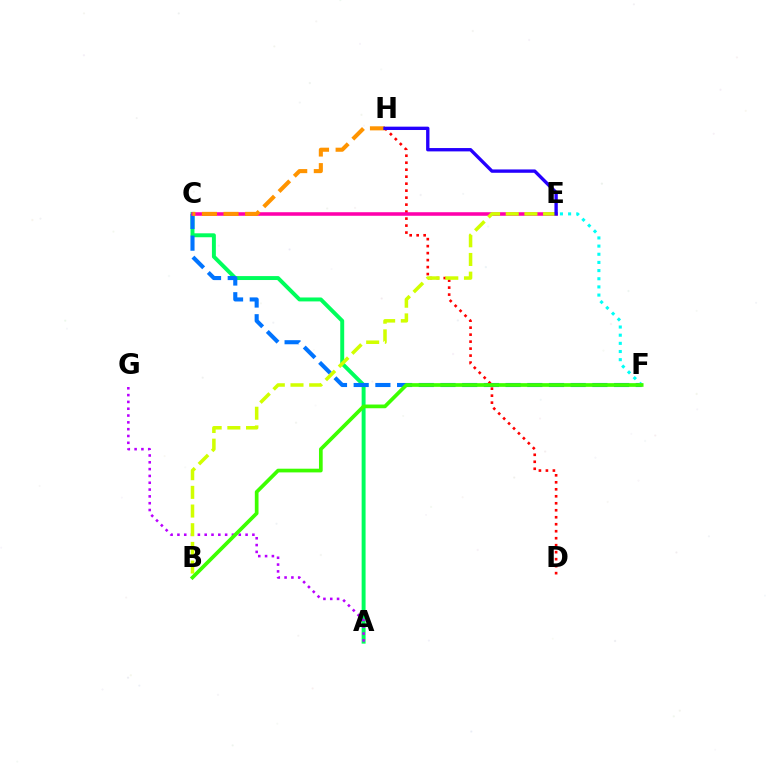{('A', 'C'): [{'color': '#00ff5c', 'line_style': 'solid', 'thickness': 2.84}], ('C', 'F'): [{'color': '#0074ff', 'line_style': 'dashed', 'thickness': 2.95}], ('D', 'H'): [{'color': '#ff0000', 'line_style': 'dotted', 'thickness': 1.9}], ('C', 'E'): [{'color': '#ff00ac', 'line_style': 'solid', 'thickness': 2.56}], ('A', 'G'): [{'color': '#b900ff', 'line_style': 'dotted', 'thickness': 1.85}], ('E', 'F'): [{'color': '#00fff6', 'line_style': 'dotted', 'thickness': 2.22}], ('C', 'H'): [{'color': '#ff9400', 'line_style': 'dashed', 'thickness': 2.93}], ('B', 'E'): [{'color': '#d1ff00', 'line_style': 'dashed', 'thickness': 2.54}], ('B', 'F'): [{'color': '#3dff00', 'line_style': 'solid', 'thickness': 2.67}], ('E', 'H'): [{'color': '#2500ff', 'line_style': 'solid', 'thickness': 2.41}]}